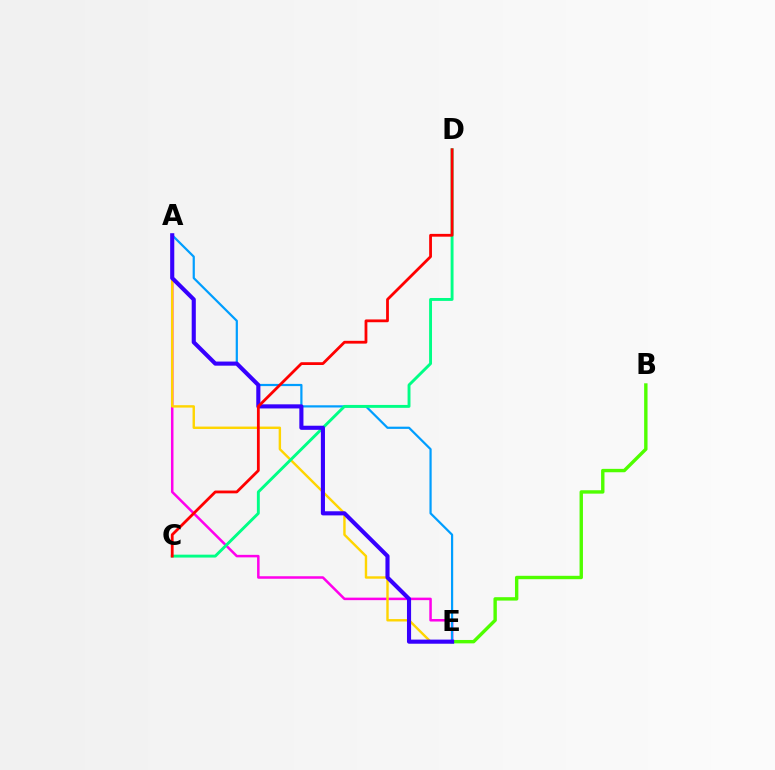{('A', 'E'): [{'color': '#ff00ed', 'line_style': 'solid', 'thickness': 1.81}, {'color': '#ffd500', 'line_style': 'solid', 'thickness': 1.74}, {'color': '#009eff', 'line_style': 'solid', 'thickness': 1.59}, {'color': '#3700ff', 'line_style': 'solid', 'thickness': 2.96}], ('B', 'E'): [{'color': '#4fff00', 'line_style': 'solid', 'thickness': 2.44}], ('C', 'D'): [{'color': '#00ff86', 'line_style': 'solid', 'thickness': 2.09}, {'color': '#ff0000', 'line_style': 'solid', 'thickness': 2.01}]}